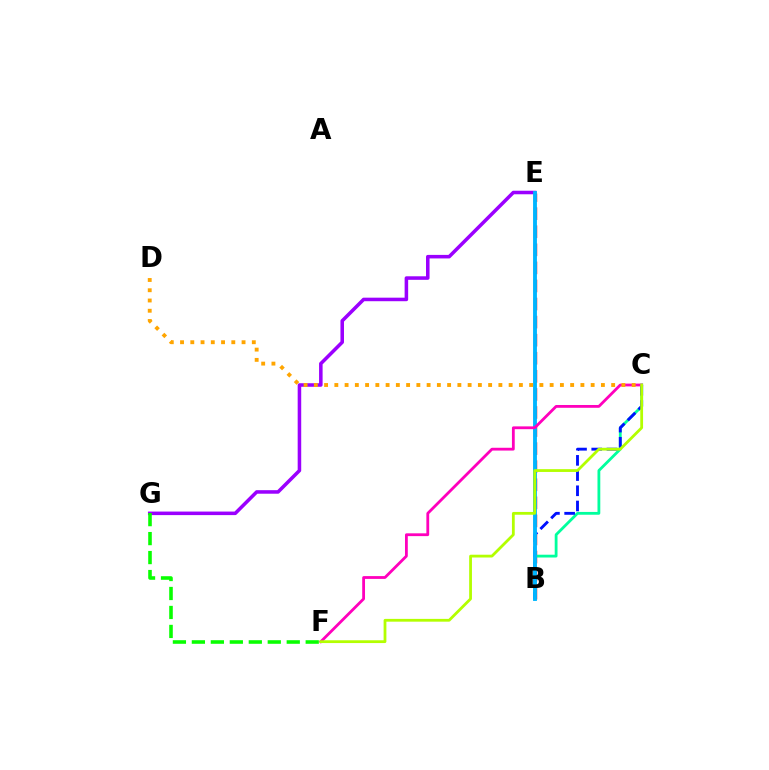{('E', 'G'): [{'color': '#9b00ff', 'line_style': 'solid', 'thickness': 2.55}], ('F', 'G'): [{'color': '#08ff00', 'line_style': 'dashed', 'thickness': 2.58}], ('B', 'E'): [{'color': '#ff0000', 'line_style': 'dashed', 'thickness': 2.46}, {'color': '#00b5ff', 'line_style': 'solid', 'thickness': 2.78}], ('B', 'C'): [{'color': '#00ff9d', 'line_style': 'solid', 'thickness': 2.02}, {'color': '#0010ff', 'line_style': 'dashed', 'thickness': 2.07}], ('C', 'F'): [{'color': '#ff00bd', 'line_style': 'solid', 'thickness': 2.01}, {'color': '#b3ff00', 'line_style': 'solid', 'thickness': 2.01}], ('C', 'D'): [{'color': '#ffa500', 'line_style': 'dotted', 'thickness': 2.79}]}